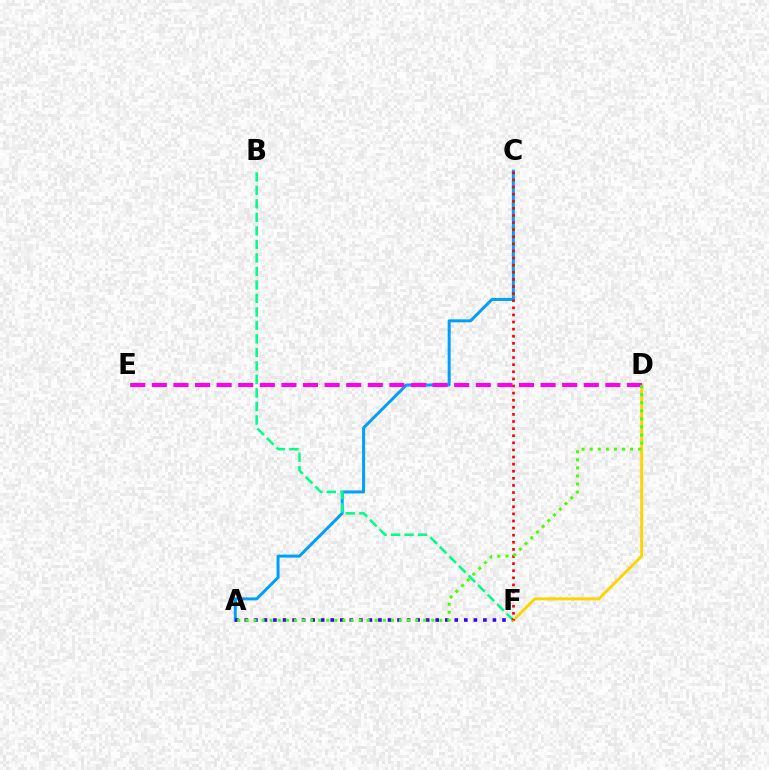{('A', 'C'): [{'color': '#009eff', 'line_style': 'solid', 'thickness': 2.16}], ('B', 'F'): [{'color': '#00ff86', 'line_style': 'dashed', 'thickness': 1.83}], ('A', 'F'): [{'color': '#3700ff', 'line_style': 'dotted', 'thickness': 2.59}], ('D', 'F'): [{'color': '#ffd500', 'line_style': 'solid', 'thickness': 2.14}], ('C', 'F'): [{'color': '#ff0000', 'line_style': 'dotted', 'thickness': 1.93}], ('D', 'E'): [{'color': '#ff00ed', 'line_style': 'dashed', 'thickness': 2.93}], ('A', 'D'): [{'color': '#4fff00', 'line_style': 'dotted', 'thickness': 2.2}]}